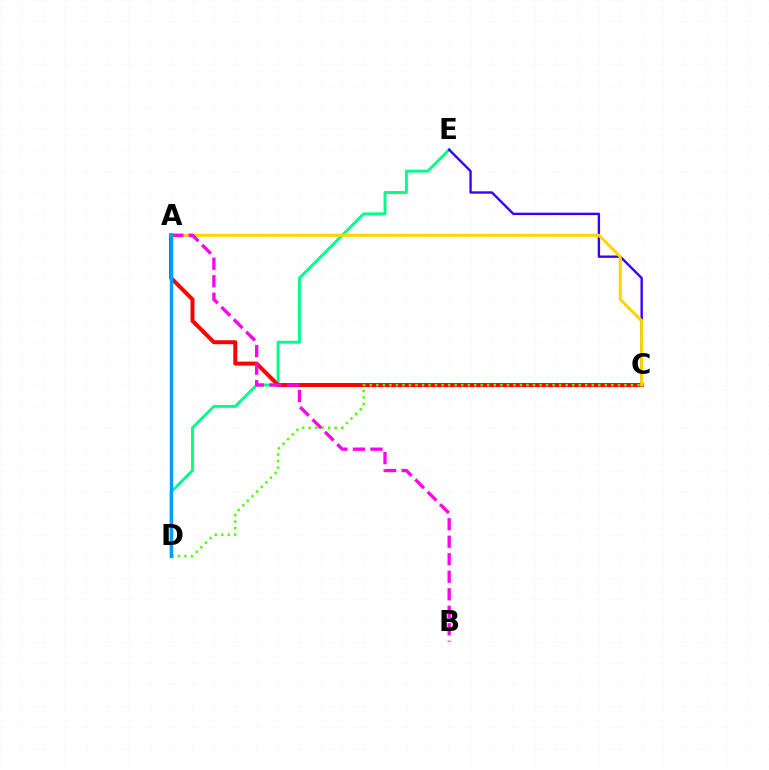{('D', 'E'): [{'color': '#00ff86', 'line_style': 'solid', 'thickness': 2.09}], ('C', 'E'): [{'color': '#3700ff', 'line_style': 'solid', 'thickness': 1.7}], ('A', 'C'): [{'color': '#ff0000', 'line_style': 'solid', 'thickness': 2.87}, {'color': '#ffd500', 'line_style': 'solid', 'thickness': 2.18}], ('C', 'D'): [{'color': '#4fff00', 'line_style': 'dotted', 'thickness': 1.77}], ('A', 'B'): [{'color': '#ff00ed', 'line_style': 'dashed', 'thickness': 2.38}], ('A', 'D'): [{'color': '#009eff', 'line_style': 'solid', 'thickness': 2.46}]}